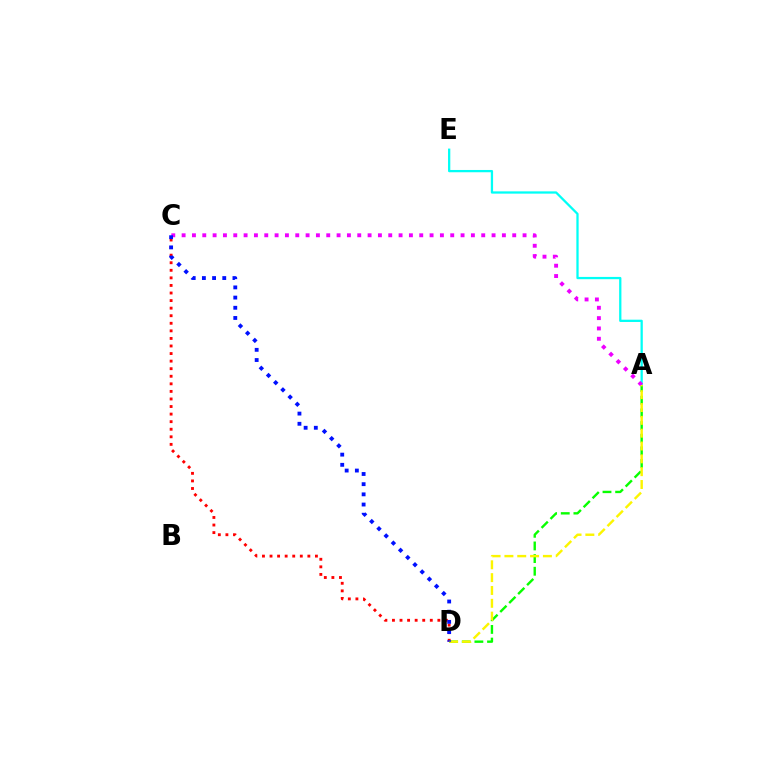{('C', 'D'): [{'color': '#ff0000', 'line_style': 'dotted', 'thickness': 2.06}, {'color': '#0010ff', 'line_style': 'dotted', 'thickness': 2.77}], ('A', 'E'): [{'color': '#00fff6', 'line_style': 'solid', 'thickness': 1.64}], ('A', 'D'): [{'color': '#08ff00', 'line_style': 'dashed', 'thickness': 1.72}, {'color': '#fcf500', 'line_style': 'dashed', 'thickness': 1.74}], ('A', 'C'): [{'color': '#ee00ff', 'line_style': 'dotted', 'thickness': 2.81}]}